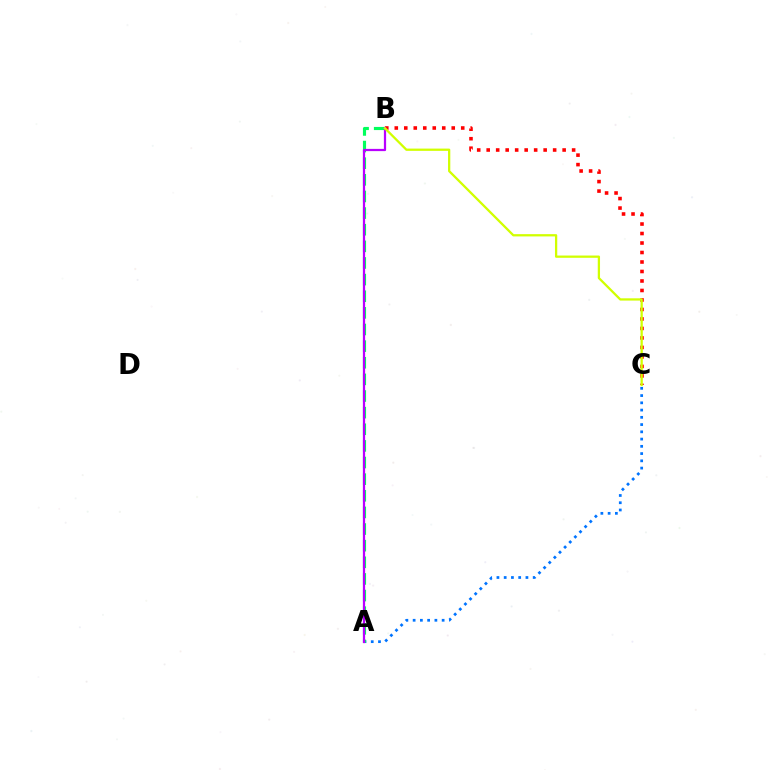{('A', 'C'): [{'color': '#0074ff', 'line_style': 'dotted', 'thickness': 1.97}], ('A', 'B'): [{'color': '#00ff5c', 'line_style': 'dashed', 'thickness': 2.26}, {'color': '#b900ff', 'line_style': 'solid', 'thickness': 1.61}], ('B', 'C'): [{'color': '#ff0000', 'line_style': 'dotted', 'thickness': 2.58}, {'color': '#d1ff00', 'line_style': 'solid', 'thickness': 1.64}]}